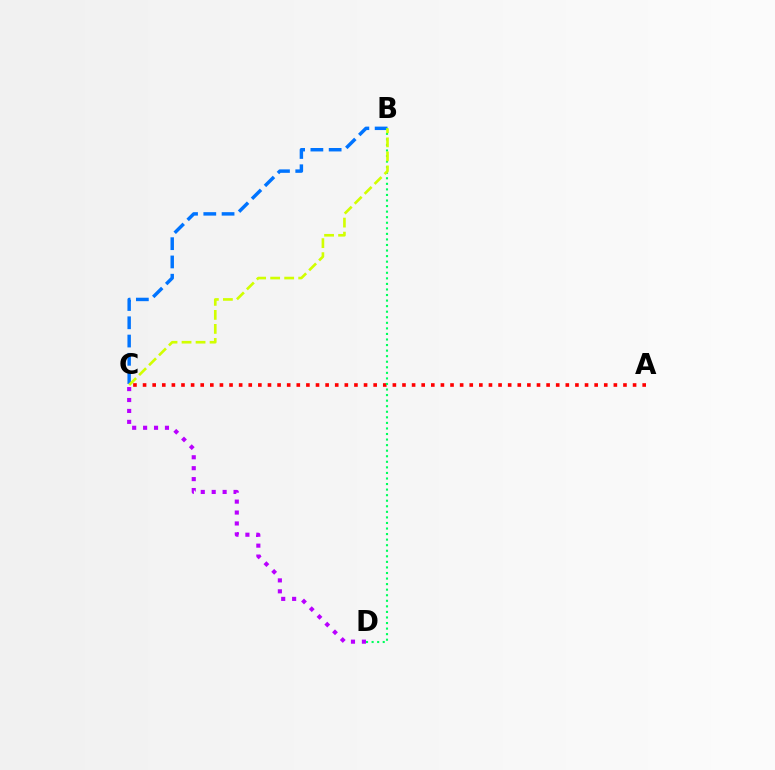{('C', 'D'): [{'color': '#b900ff', 'line_style': 'dotted', 'thickness': 2.97}], ('A', 'C'): [{'color': '#ff0000', 'line_style': 'dotted', 'thickness': 2.61}], ('B', 'C'): [{'color': '#0074ff', 'line_style': 'dashed', 'thickness': 2.48}, {'color': '#d1ff00', 'line_style': 'dashed', 'thickness': 1.9}], ('B', 'D'): [{'color': '#00ff5c', 'line_style': 'dotted', 'thickness': 1.51}]}